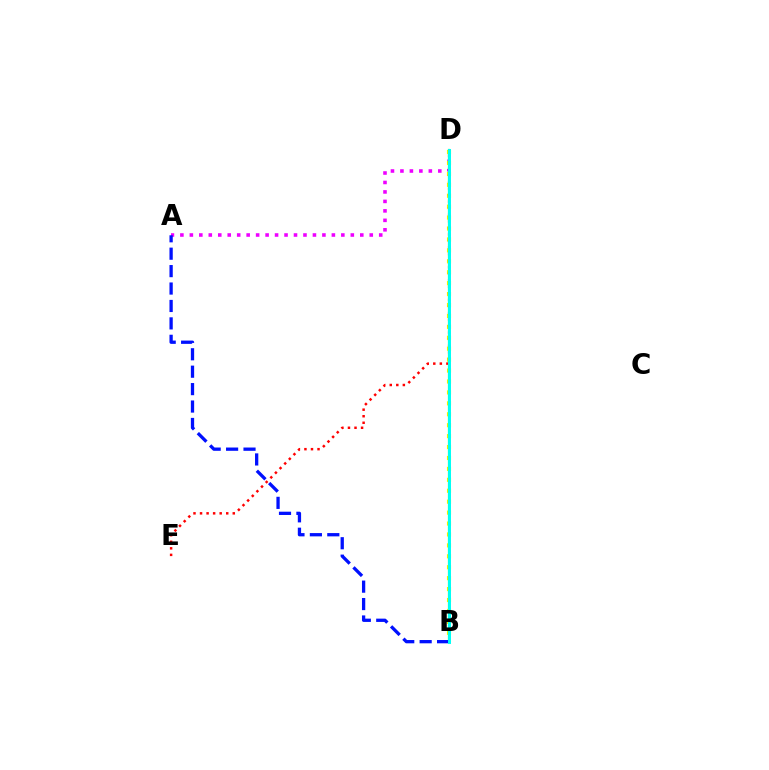{('A', 'D'): [{'color': '#ee00ff', 'line_style': 'dotted', 'thickness': 2.57}], ('B', 'D'): [{'color': '#fcf500', 'line_style': 'dotted', 'thickness': 2.97}, {'color': '#08ff00', 'line_style': 'solid', 'thickness': 1.56}, {'color': '#00fff6', 'line_style': 'solid', 'thickness': 2.14}], ('A', 'B'): [{'color': '#0010ff', 'line_style': 'dashed', 'thickness': 2.37}], ('D', 'E'): [{'color': '#ff0000', 'line_style': 'dotted', 'thickness': 1.78}]}